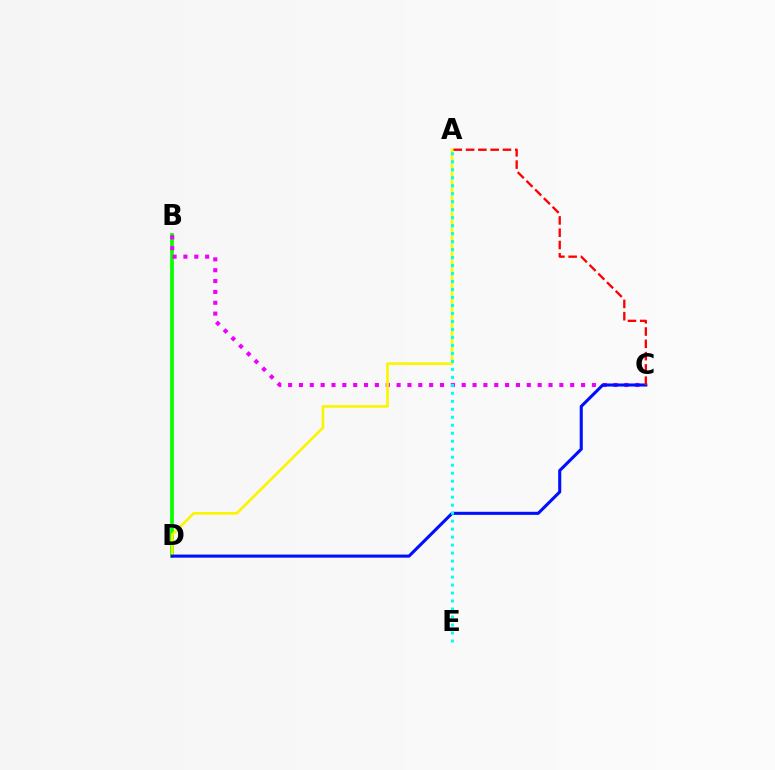{('B', 'D'): [{'color': '#08ff00', 'line_style': 'solid', 'thickness': 2.7}], ('B', 'C'): [{'color': '#ee00ff', 'line_style': 'dotted', 'thickness': 2.95}], ('A', 'D'): [{'color': '#fcf500', 'line_style': 'solid', 'thickness': 1.91}], ('C', 'D'): [{'color': '#0010ff', 'line_style': 'solid', 'thickness': 2.22}], ('A', 'E'): [{'color': '#00fff6', 'line_style': 'dotted', 'thickness': 2.17}], ('A', 'C'): [{'color': '#ff0000', 'line_style': 'dashed', 'thickness': 1.67}]}